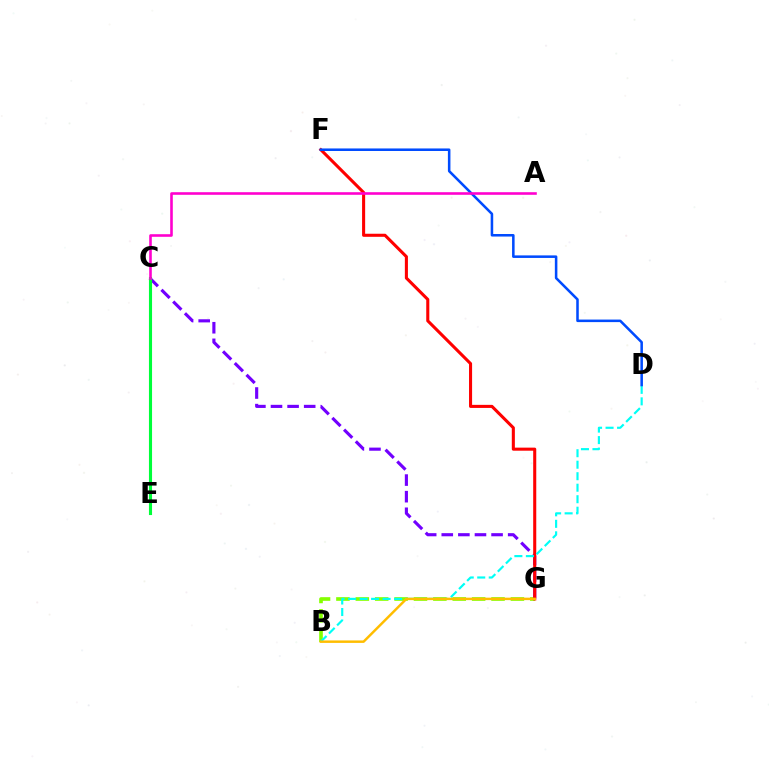{('B', 'G'): [{'color': '#84ff00', 'line_style': 'dashed', 'thickness': 2.63}, {'color': '#ffbd00', 'line_style': 'solid', 'thickness': 1.78}], ('C', 'G'): [{'color': '#7200ff', 'line_style': 'dashed', 'thickness': 2.26}], ('F', 'G'): [{'color': '#ff0000', 'line_style': 'solid', 'thickness': 2.21}], ('B', 'D'): [{'color': '#00fff6', 'line_style': 'dashed', 'thickness': 1.56}], ('D', 'F'): [{'color': '#004bff', 'line_style': 'solid', 'thickness': 1.83}], ('C', 'E'): [{'color': '#00ff39', 'line_style': 'solid', 'thickness': 2.23}], ('A', 'C'): [{'color': '#ff00cf', 'line_style': 'solid', 'thickness': 1.87}]}